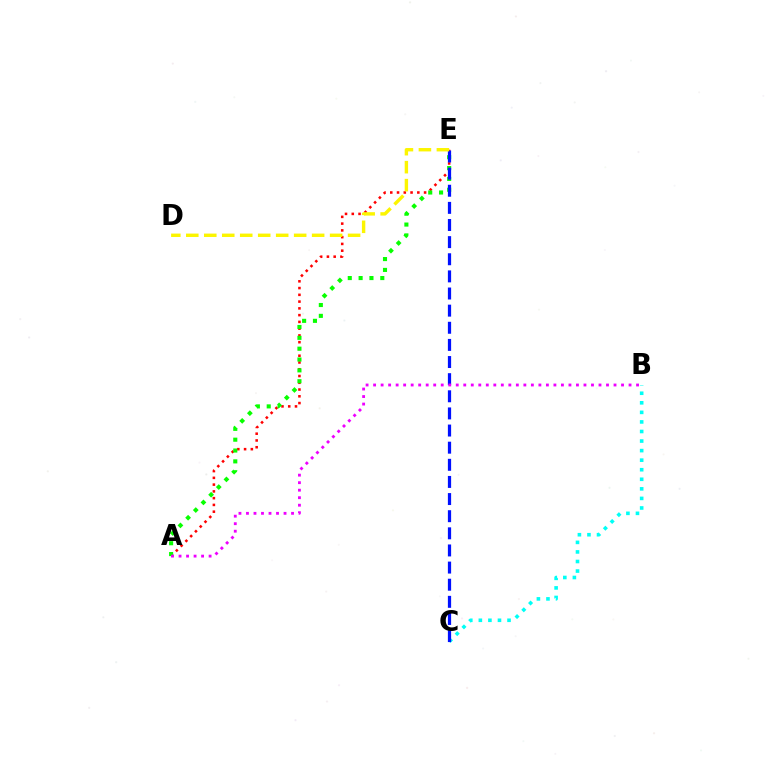{('B', 'C'): [{'color': '#00fff6', 'line_style': 'dotted', 'thickness': 2.6}], ('A', 'E'): [{'color': '#ff0000', 'line_style': 'dotted', 'thickness': 1.84}, {'color': '#08ff00', 'line_style': 'dotted', 'thickness': 2.95}], ('C', 'E'): [{'color': '#0010ff', 'line_style': 'dashed', 'thickness': 2.33}], ('D', 'E'): [{'color': '#fcf500', 'line_style': 'dashed', 'thickness': 2.44}], ('A', 'B'): [{'color': '#ee00ff', 'line_style': 'dotted', 'thickness': 2.04}]}